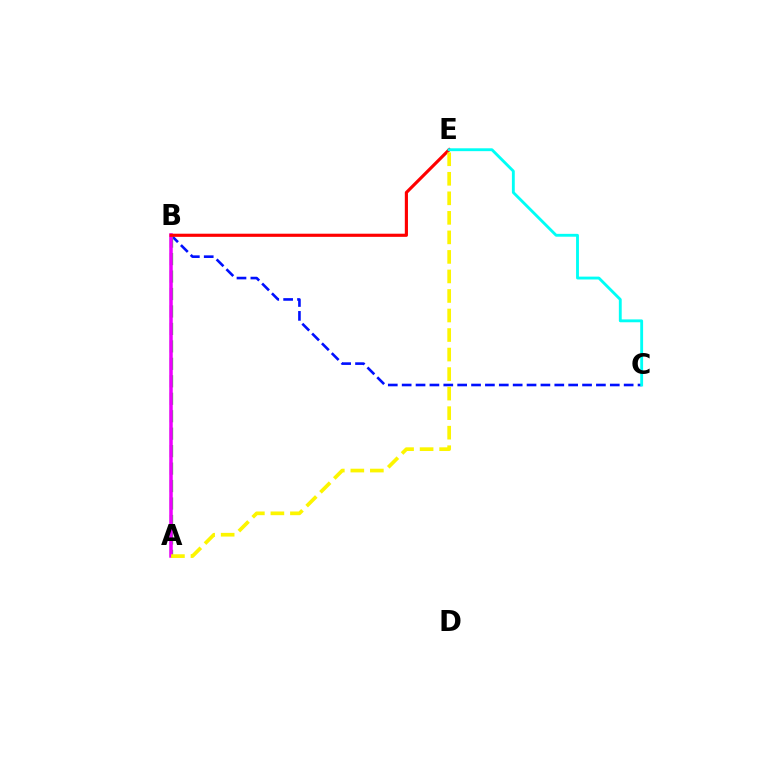{('B', 'C'): [{'color': '#0010ff', 'line_style': 'dashed', 'thickness': 1.88}], ('A', 'B'): [{'color': '#08ff00', 'line_style': 'dashed', 'thickness': 2.37}, {'color': '#ee00ff', 'line_style': 'solid', 'thickness': 2.52}], ('B', 'E'): [{'color': '#ff0000', 'line_style': 'solid', 'thickness': 2.26}], ('C', 'E'): [{'color': '#00fff6', 'line_style': 'solid', 'thickness': 2.06}], ('A', 'E'): [{'color': '#fcf500', 'line_style': 'dashed', 'thickness': 2.65}]}